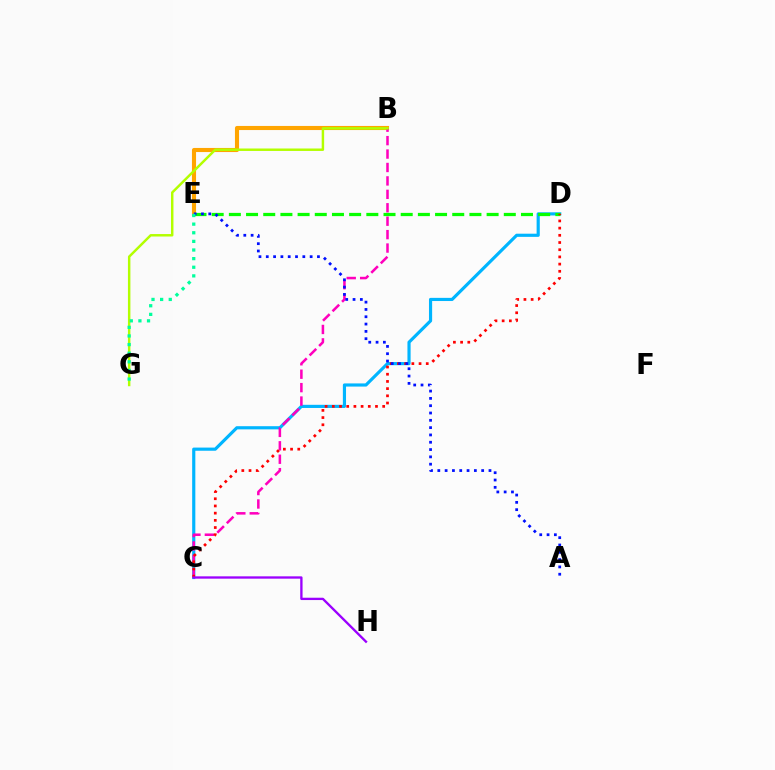{('C', 'D'): [{'color': '#00b5ff', 'line_style': 'solid', 'thickness': 2.28}, {'color': '#ff0000', 'line_style': 'dotted', 'thickness': 1.95}], ('B', 'E'): [{'color': '#ffa500', 'line_style': 'solid', 'thickness': 2.95}], ('B', 'C'): [{'color': '#ff00bd', 'line_style': 'dashed', 'thickness': 1.82}], ('D', 'E'): [{'color': '#08ff00', 'line_style': 'dashed', 'thickness': 2.33}], ('B', 'G'): [{'color': '#b3ff00', 'line_style': 'solid', 'thickness': 1.77}], ('A', 'E'): [{'color': '#0010ff', 'line_style': 'dotted', 'thickness': 1.99}], ('E', 'G'): [{'color': '#00ff9d', 'line_style': 'dotted', 'thickness': 2.34}], ('C', 'H'): [{'color': '#9b00ff', 'line_style': 'solid', 'thickness': 1.68}]}